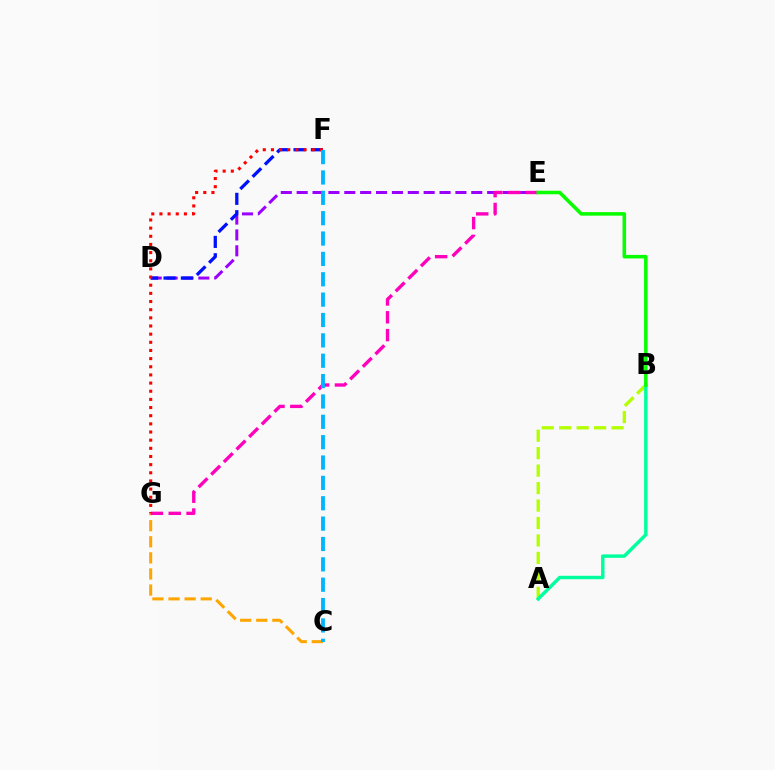{('D', 'E'): [{'color': '#9b00ff', 'line_style': 'dashed', 'thickness': 2.16}], ('A', 'B'): [{'color': '#b3ff00', 'line_style': 'dashed', 'thickness': 2.37}, {'color': '#00ff9d', 'line_style': 'solid', 'thickness': 2.48}], ('C', 'G'): [{'color': '#ffa500', 'line_style': 'dashed', 'thickness': 2.19}], ('E', 'G'): [{'color': '#ff00bd', 'line_style': 'dashed', 'thickness': 2.42}], ('D', 'F'): [{'color': '#0010ff', 'line_style': 'dashed', 'thickness': 2.36}], ('F', 'G'): [{'color': '#ff0000', 'line_style': 'dotted', 'thickness': 2.22}], ('B', 'E'): [{'color': '#08ff00', 'line_style': 'solid', 'thickness': 2.55}], ('C', 'F'): [{'color': '#00b5ff', 'line_style': 'dashed', 'thickness': 2.77}]}